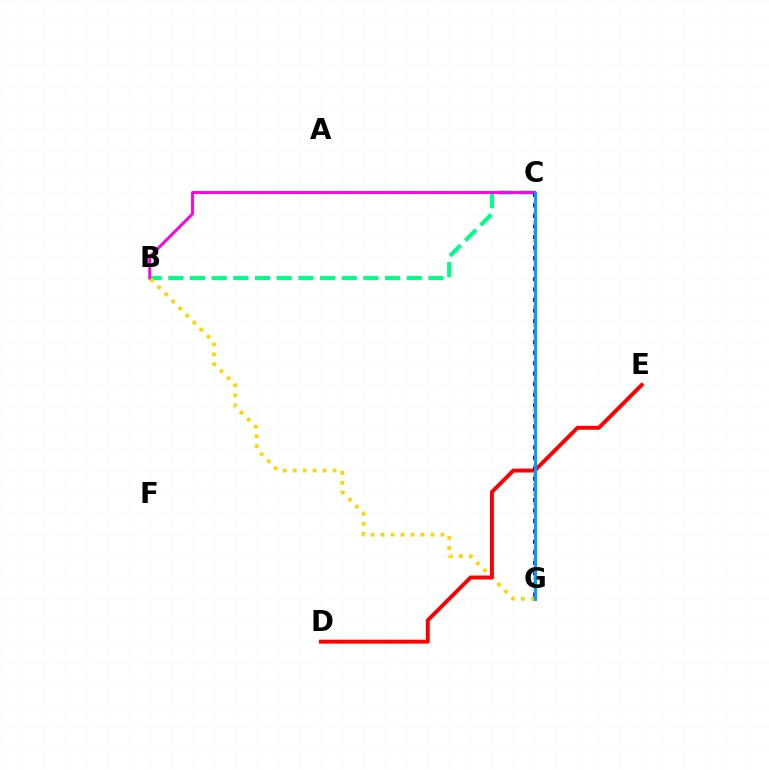{('B', 'C'): [{'color': '#00ff86', 'line_style': 'dashed', 'thickness': 2.94}, {'color': '#ff00ed', 'line_style': 'solid', 'thickness': 2.09}], ('B', 'G'): [{'color': '#ffd500', 'line_style': 'dotted', 'thickness': 2.71}], ('C', 'G'): [{'color': '#4fff00', 'line_style': 'dotted', 'thickness': 2.54}, {'color': '#3700ff', 'line_style': 'dotted', 'thickness': 2.86}, {'color': '#009eff', 'line_style': 'solid', 'thickness': 2.13}], ('D', 'E'): [{'color': '#ff0000', 'line_style': 'solid', 'thickness': 2.82}]}